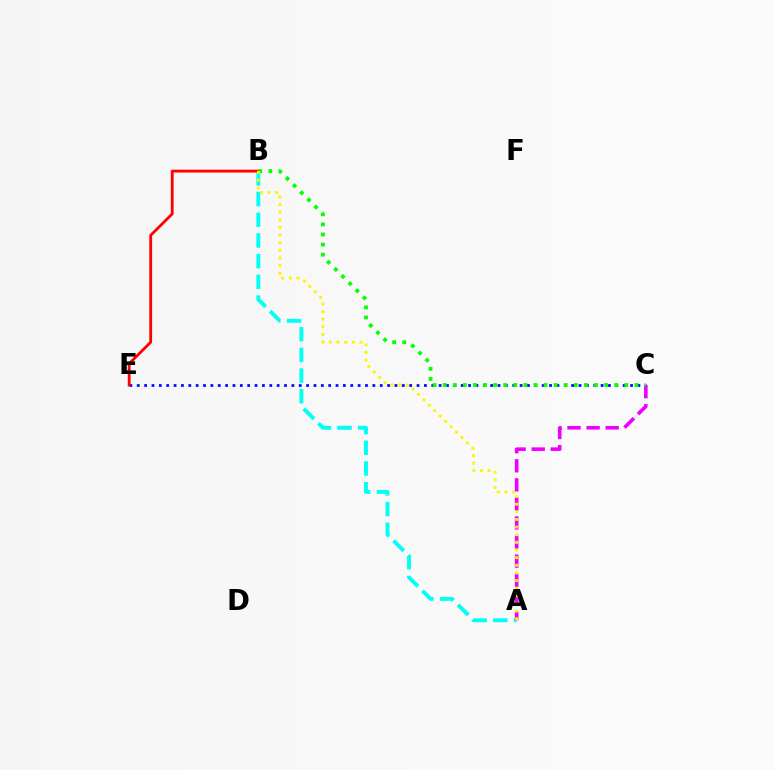{('A', 'B'): [{'color': '#00fff6', 'line_style': 'dashed', 'thickness': 2.81}, {'color': '#fcf500', 'line_style': 'dotted', 'thickness': 2.08}], ('C', 'E'): [{'color': '#0010ff', 'line_style': 'dotted', 'thickness': 2.0}], ('B', 'E'): [{'color': '#ff0000', 'line_style': 'solid', 'thickness': 2.02}], ('A', 'C'): [{'color': '#ee00ff', 'line_style': 'dashed', 'thickness': 2.59}], ('B', 'C'): [{'color': '#08ff00', 'line_style': 'dotted', 'thickness': 2.74}]}